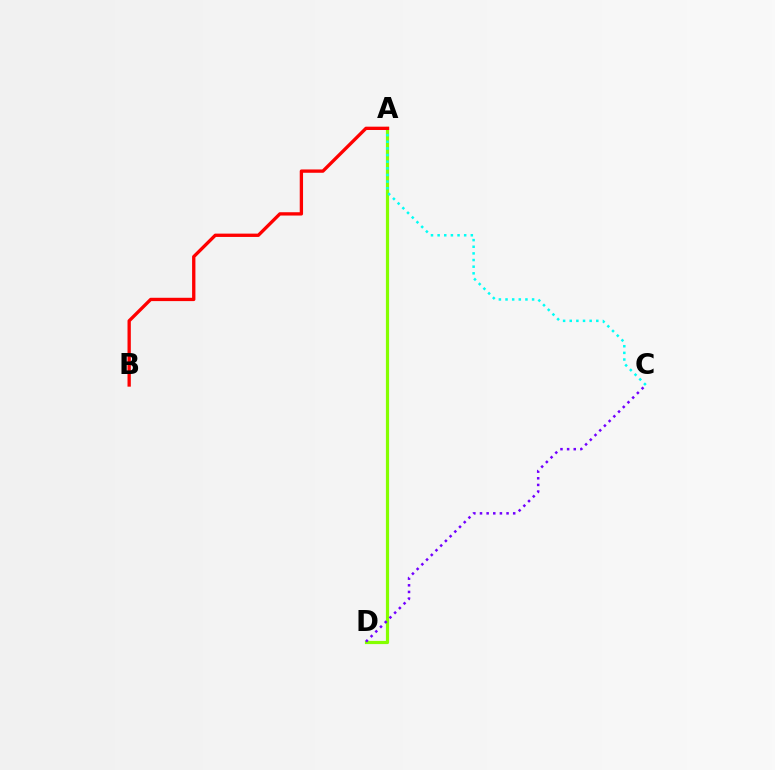{('A', 'D'): [{'color': '#84ff00', 'line_style': 'solid', 'thickness': 2.3}], ('A', 'C'): [{'color': '#00fff6', 'line_style': 'dotted', 'thickness': 1.8}], ('C', 'D'): [{'color': '#7200ff', 'line_style': 'dotted', 'thickness': 1.8}], ('A', 'B'): [{'color': '#ff0000', 'line_style': 'solid', 'thickness': 2.39}]}